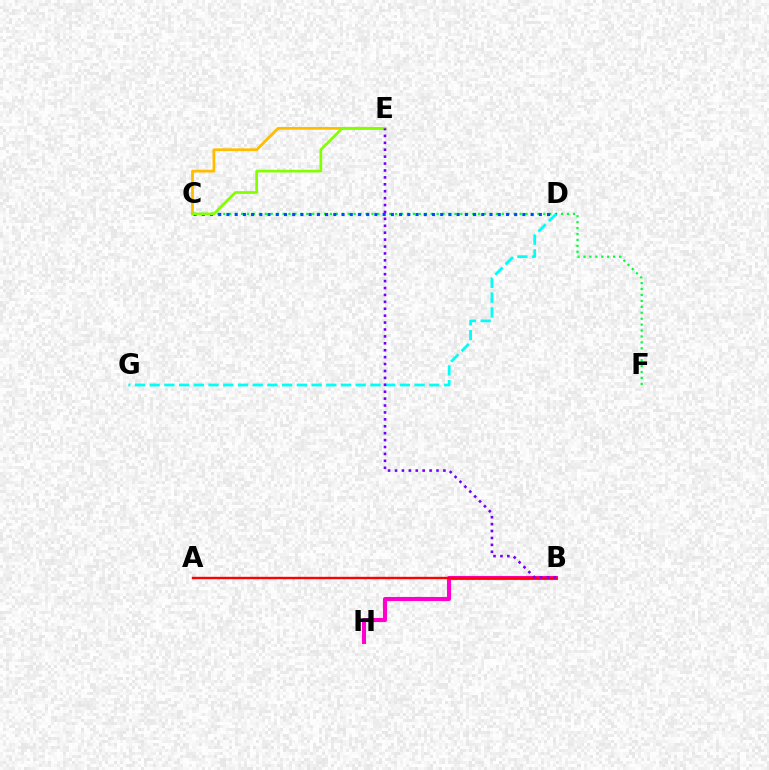{('B', 'H'): [{'color': '#ff00cf', 'line_style': 'solid', 'thickness': 2.94}], ('A', 'B'): [{'color': '#ff0000', 'line_style': 'solid', 'thickness': 1.71}], ('C', 'E'): [{'color': '#ffbd00', 'line_style': 'solid', 'thickness': 1.99}, {'color': '#84ff00', 'line_style': 'solid', 'thickness': 1.95}], ('C', 'F'): [{'color': '#00ff39', 'line_style': 'dotted', 'thickness': 1.61}], ('C', 'D'): [{'color': '#004bff', 'line_style': 'dotted', 'thickness': 2.23}], ('D', 'G'): [{'color': '#00fff6', 'line_style': 'dashed', 'thickness': 2.0}], ('B', 'E'): [{'color': '#7200ff', 'line_style': 'dotted', 'thickness': 1.88}]}